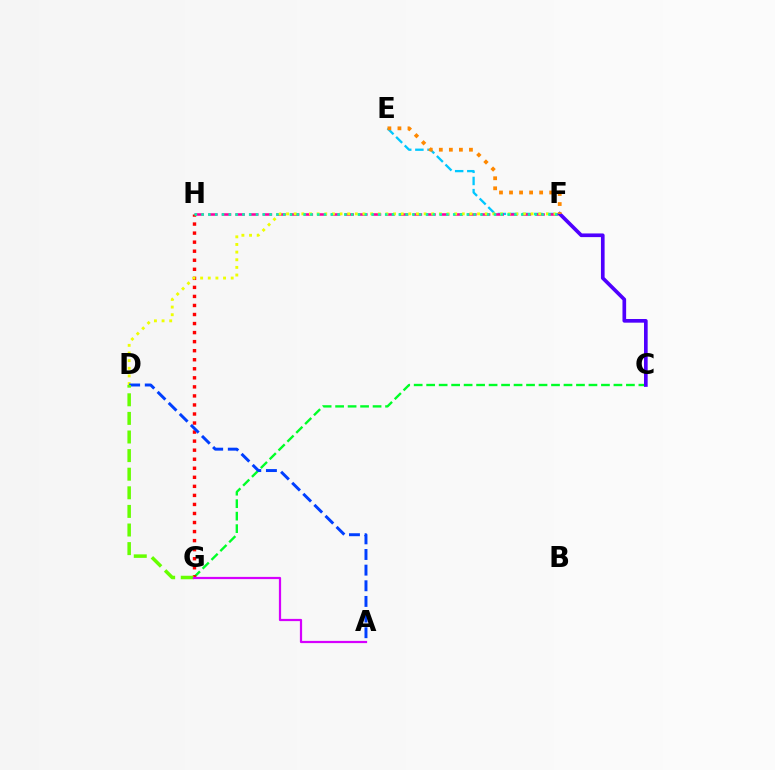{('E', 'F'): [{'color': '#00c7ff', 'line_style': 'dashed', 'thickness': 1.65}, {'color': '#ff8800', 'line_style': 'dotted', 'thickness': 2.73}], ('C', 'G'): [{'color': '#00ff27', 'line_style': 'dashed', 'thickness': 1.7}], ('F', 'H'): [{'color': '#ff00a0', 'line_style': 'dashed', 'thickness': 1.85}, {'color': '#00ffaf', 'line_style': 'dotted', 'thickness': 1.85}], ('G', 'H'): [{'color': '#ff0000', 'line_style': 'dotted', 'thickness': 2.46}], ('D', 'F'): [{'color': '#eeff00', 'line_style': 'dotted', 'thickness': 2.08}], ('C', 'F'): [{'color': '#4f00ff', 'line_style': 'solid', 'thickness': 2.64}], ('A', 'D'): [{'color': '#003fff', 'line_style': 'dashed', 'thickness': 2.12}], ('D', 'G'): [{'color': '#66ff00', 'line_style': 'dashed', 'thickness': 2.53}], ('A', 'G'): [{'color': '#d600ff', 'line_style': 'solid', 'thickness': 1.6}]}